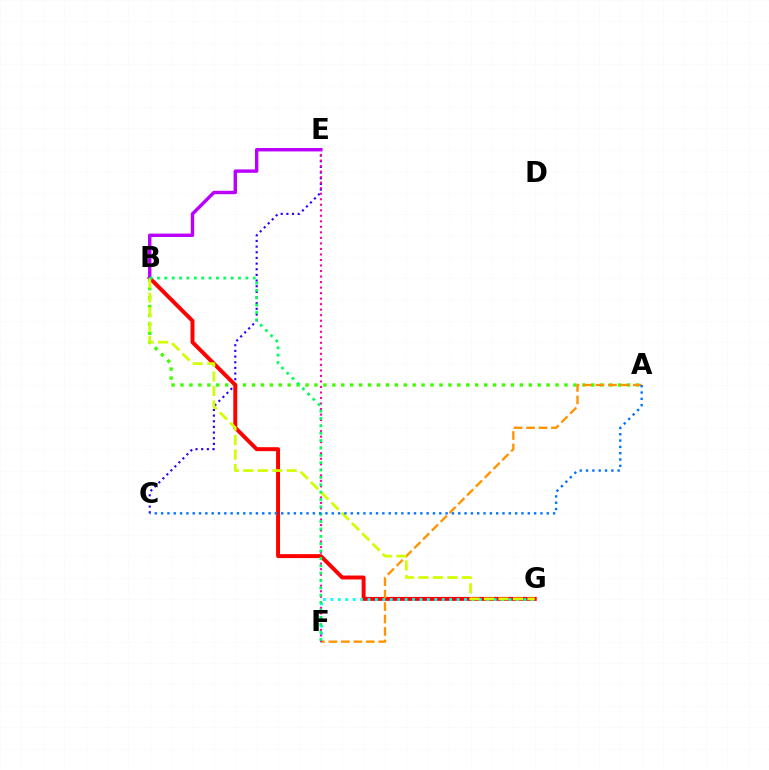{('C', 'E'): [{'color': '#2500ff', 'line_style': 'dotted', 'thickness': 1.54}], ('A', 'B'): [{'color': '#3dff00', 'line_style': 'dotted', 'thickness': 2.43}], ('B', 'G'): [{'color': '#ff0000', 'line_style': 'solid', 'thickness': 2.84}, {'color': '#d1ff00', 'line_style': 'dashed', 'thickness': 1.97}], ('F', 'G'): [{'color': '#00fff6', 'line_style': 'dotted', 'thickness': 2.02}], ('B', 'E'): [{'color': '#b900ff', 'line_style': 'solid', 'thickness': 2.45}], ('A', 'F'): [{'color': '#ff9400', 'line_style': 'dashed', 'thickness': 1.69}], ('E', 'F'): [{'color': '#ff00ac', 'line_style': 'dotted', 'thickness': 1.5}], ('B', 'F'): [{'color': '#00ff5c', 'line_style': 'dotted', 'thickness': 2.0}], ('A', 'C'): [{'color': '#0074ff', 'line_style': 'dotted', 'thickness': 1.72}]}